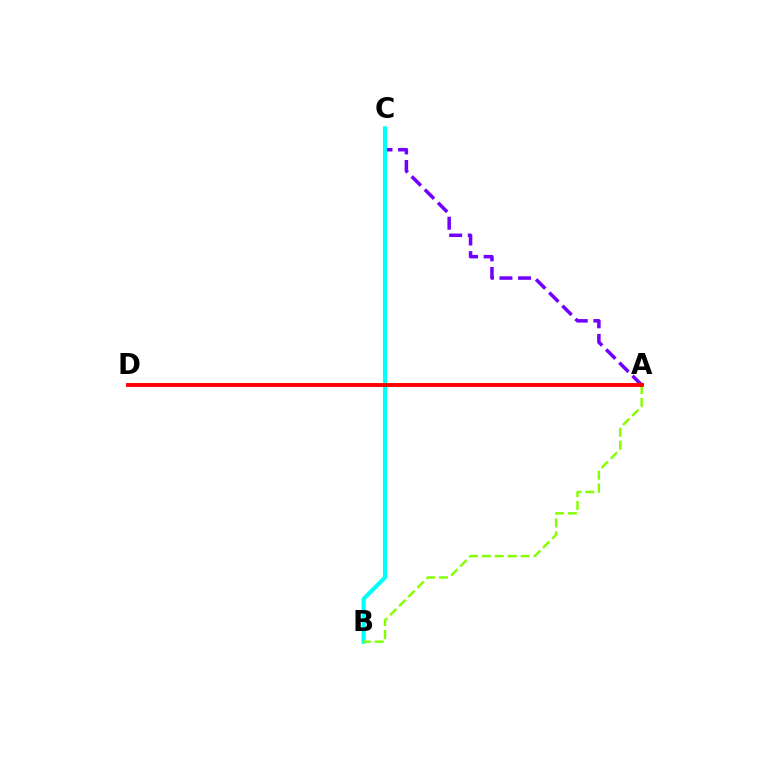{('A', 'C'): [{'color': '#7200ff', 'line_style': 'dashed', 'thickness': 2.53}], ('B', 'C'): [{'color': '#00fff6', 'line_style': 'solid', 'thickness': 2.98}], ('A', 'B'): [{'color': '#84ff00', 'line_style': 'dashed', 'thickness': 1.76}], ('A', 'D'): [{'color': '#ff0000', 'line_style': 'solid', 'thickness': 2.8}]}